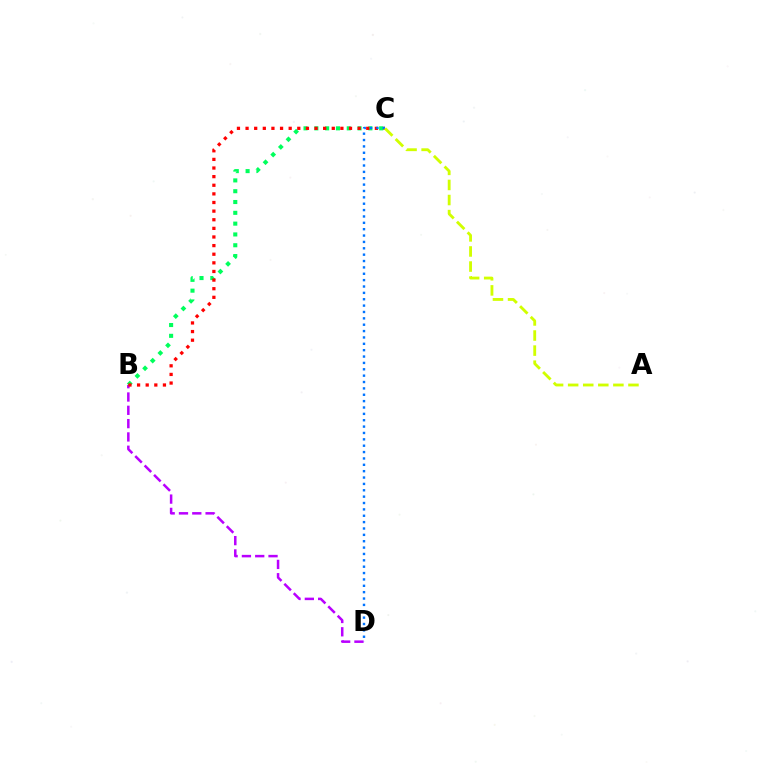{('B', 'D'): [{'color': '#b900ff', 'line_style': 'dashed', 'thickness': 1.81}], ('B', 'C'): [{'color': '#00ff5c', 'line_style': 'dotted', 'thickness': 2.94}, {'color': '#ff0000', 'line_style': 'dotted', 'thickness': 2.34}], ('C', 'D'): [{'color': '#0074ff', 'line_style': 'dotted', 'thickness': 1.73}], ('A', 'C'): [{'color': '#d1ff00', 'line_style': 'dashed', 'thickness': 2.05}]}